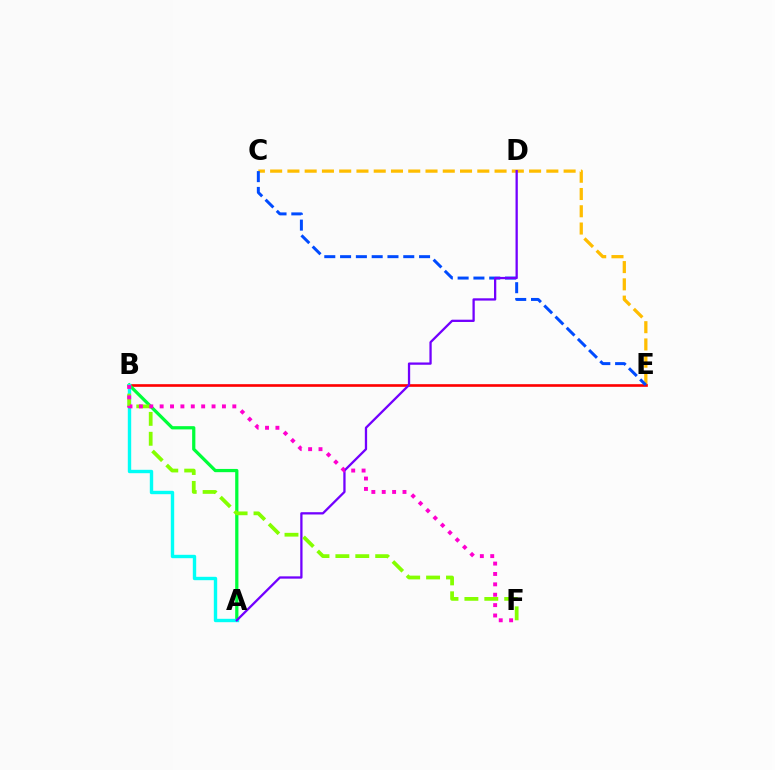{('C', 'E'): [{'color': '#ffbd00', 'line_style': 'dashed', 'thickness': 2.35}, {'color': '#004bff', 'line_style': 'dashed', 'thickness': 2.15}], ('B', 'E'): [{'color': '#ff0000', 'line_style': 'solid', 'thickness': 1.9}], ('A', 'B'): [{'color': '#00ff39', 'line_style': 'solid', 'thickness': 2.33}, {'color': '#00fff6', 'line_style': 'solid', 'thickness': 2.44}], ('A', 'D'): [{'color': '#7200ff', 'line_style': 'solid', 'thickness': 1.65}], ('B', 'F'): [{'color': '#84ff00', 'line_style': 'dashed', 'thickness': 2.7}, {'color': '#ff00cf', 'line_style': 'dotted', 'thickness': 2.82}]}